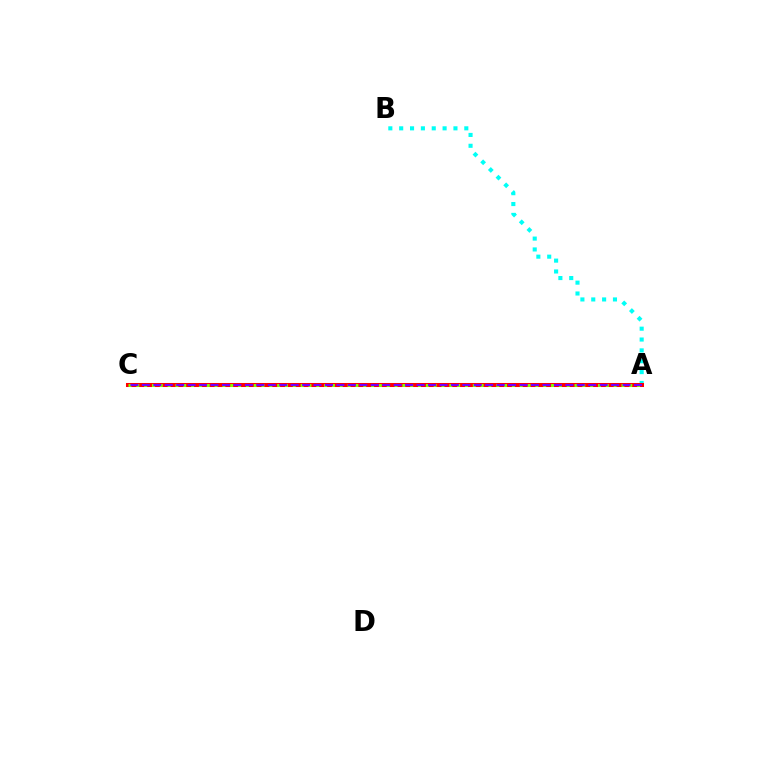{('A', 'B'): [{'color': '#00fff6', 'line_style': 'dotted', 'thickness': 2.95}], ('A', 'C'): [{'color': '#ff0000', 'line_style': 'solid', 'thickness': 2.9}, {'color': '#84ff00', 'line_style': 'dotted', 'thickness': 2.13}, {'color': '#7200ff', 'line_style': 'dashed', 'thickness': 1.55}]}